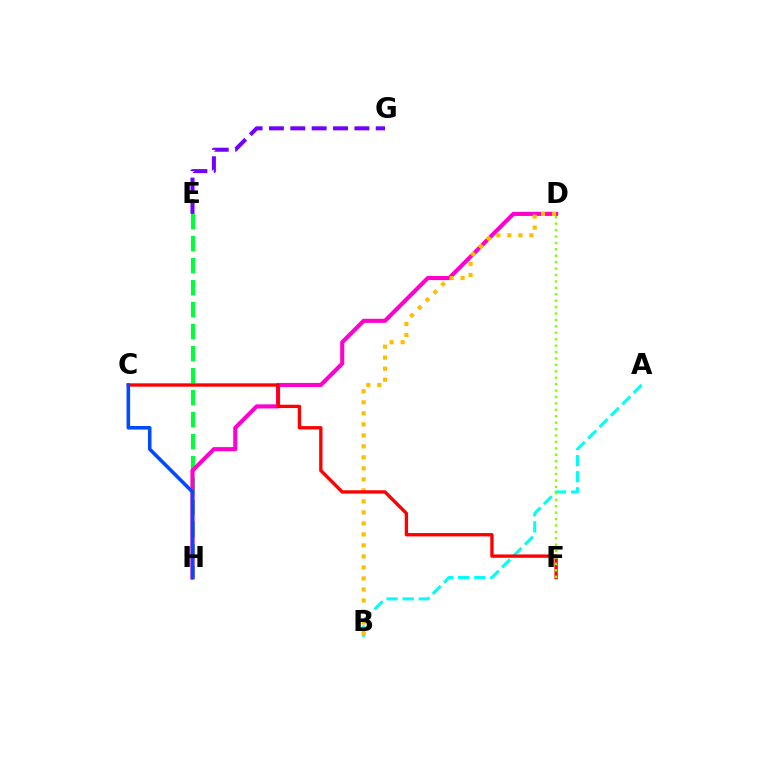{('E', 'H'): [{'color': '#00ff39', 'line_style': 'dashed', 'thickness': 2.99}], ('A', 'B'): [{'color': '#00fff6', 'line_style': 'dashed', 'thickness': 2.19}], ('D', 'H'): [{'color': '#ff00cf', 'line_style': 'solid', 'thickness': 2.95}], ('B', 'D'): [{'color': '#ffbd00', 'line_style': 'dotted', 'thickness': 2.99}], ('C', 'F'): [{'color': '#ff0000', 'line_style': 'solid', 'thickness': 2.41}], ('D', 'F'): [{'color': '#84ff00', 'line_style': 'dotted', 'thickness': 1.74}], ('E', 'G'): [{'color': '#7200ff', 'line_style': 'dashed', 'thickness': 2.9}], ('C', 'H'): [{'color': '#004bff', 'line_style': 'solid', 'thickness': 2.56}]}